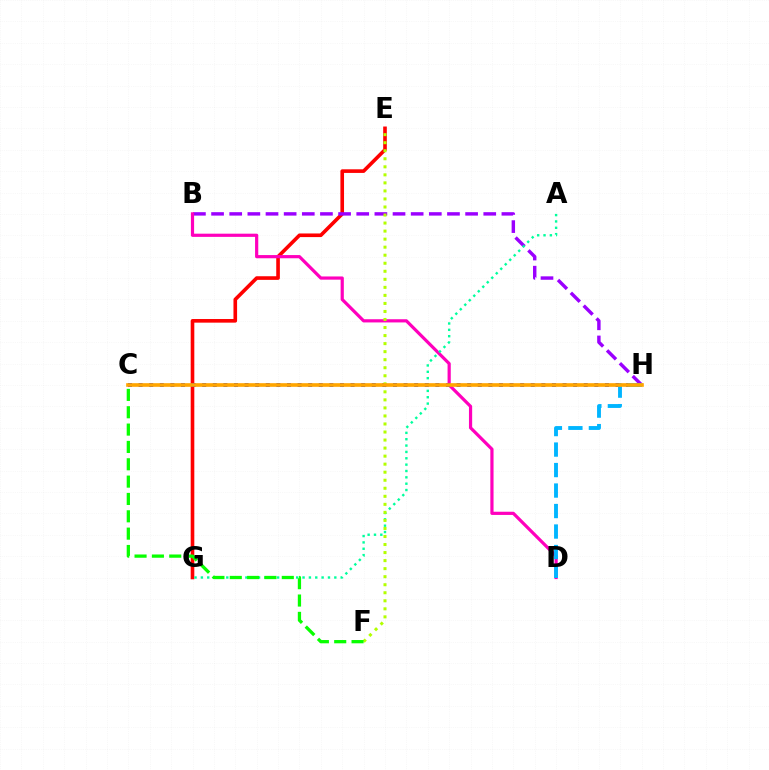{('E', 'G'): [{'color': '#ff0000', 'line_style': 'solid', 'thickness': 2.61}], ('B', 'H'): [{'color': '#9b00ff', 'line_style': 'dashed', 'thickness': 2.47}], ('B', 'D'): [{'color': '#ff00bd', 'line_style': 'solid', 'thickness': 2.3}], ('A', 'G'): [{'color': '#00ff9d', 'line_style': 'dotted', 'thickness': 1.73}], ('C', 'H'): [{'color': '#0010ff', 'line_style': 'dotted', 'thickness': 2.88}, {'color': '#ffa500', 'line_style': 'solid', 'thickness': 2.63}], ('D', 'H'): [{'color': '#00b5ff', 'line_style': 'dashed', 'thickness': 2.78}], ('E', 'F'): [{'color': '#b3ff00', 'line_style': 'dotted', 'thickness': 2.18}], ('C', 'F'): [{'color': '#08ff00', 'line_style': 'dashed', 'thickness': 2.36}]}